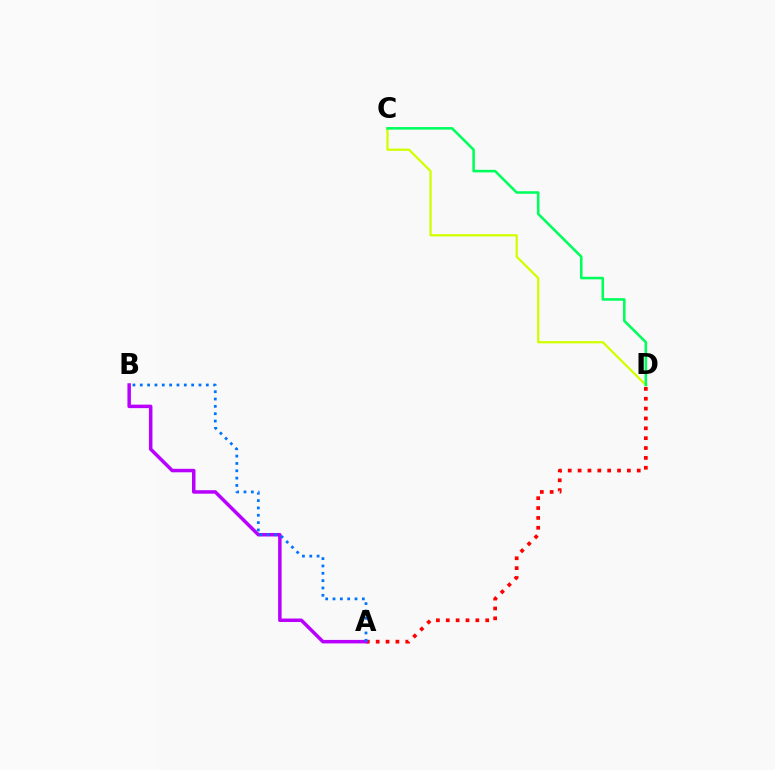{('A', 'D'): [{'color': '#ff0000', 'line_style': 'dotted', 'thickness': 2.68}], ('C', 'D'): [{'color': '#d1ff00', 'line_style': 'solid', 'thickness': 1.64}, {'color': '#00ff5c', 'line_style': 'solid', 'thickness': 1.85}], ('A', 'B'): [{'color': '#b900ff', 'line_style': 'solid', 'thickness': 2.52}, {'color': '#0074ff', 'line_style': 'dotted', 'thickness': 1.99}]}